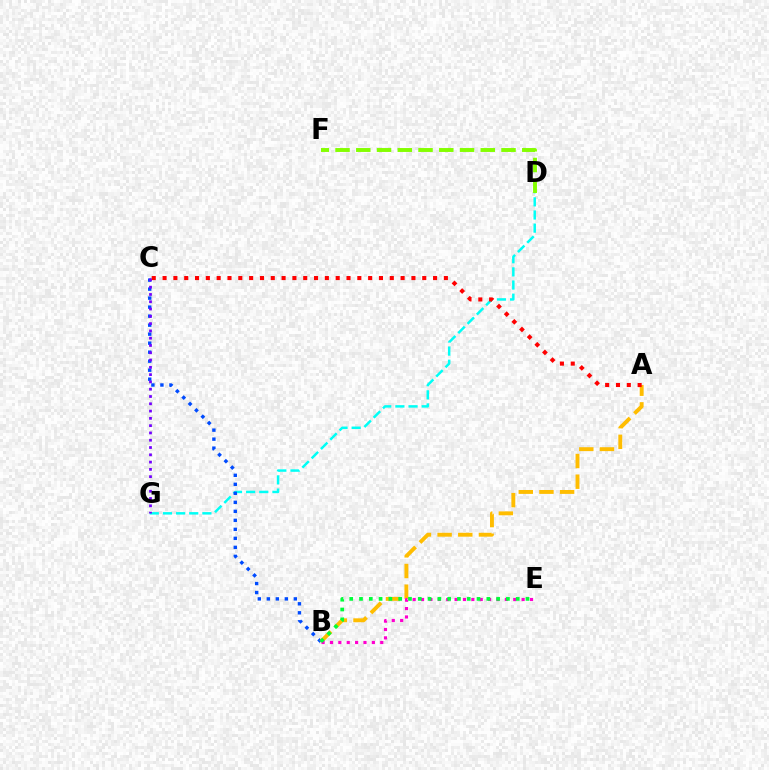{('D', 'G'): [{'color': '#00fff6', 'line_style': 'dashed', 'thickness': 1.79}], ('B', 'C'): [{'color': '#004bff', 'line_style': 'dotted', 'thickness': 2.45}], ('A', 'B'): [{'color': '#ffbd00', 'line_style': 'dashed', 'thickness': 2.81}], ('C', 'G'): [{'color': '#7200ff', 'line_style': 'dotted', 'thickness': 1.98}], ('B', 'E'): [{'color': '#ff00cf', 'line_style': 'dotted', 'thickness': 2.28}, {'color': '#00ff39', 'line_style': 'dotted', 'thickness': 2.66}], ('A', 'C'): [{'color': '#ff0000', 'line_style': 'dotted', 'thickness': 2.94}], ('D', 'F'): [{'color': '#84ff00', 'line_style': 'dashed', 'thickness': 2.82}]}